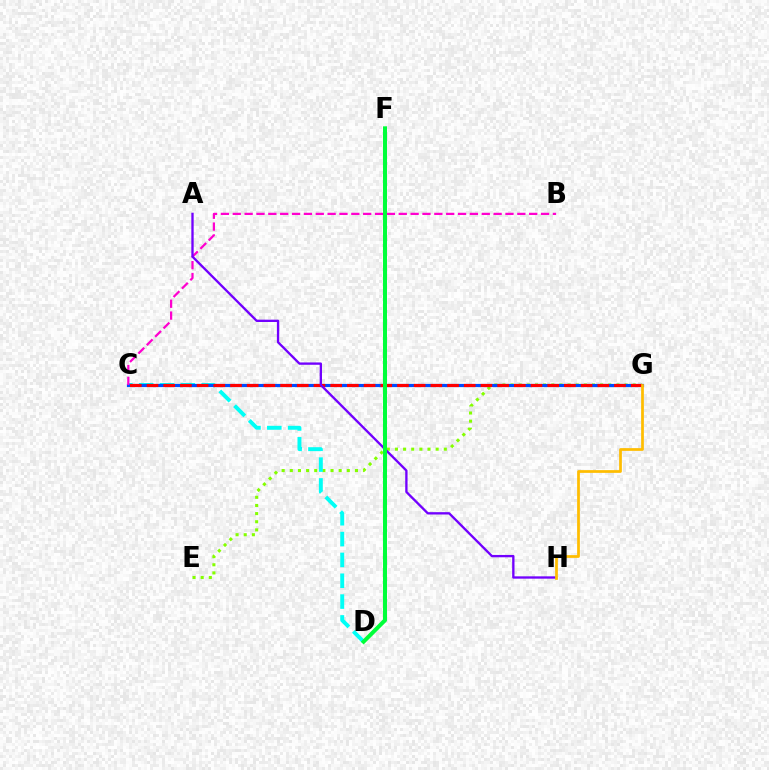{('E', 'G'): [{'color': '#84ff00', 'line_style': 'dotted', 'thickness': 2.21}], ('C', 'D'): [{'color': '#00fff6', 'line_style': 'dashed', 'thickness': 2.83}], ('C', 'G'): [{'color': '#004bff', 'line_style': 'solid', 'thickness': 2.28}, {'color': '#ff0000', 'line_style': 'dashed', 'thickness': 2.27}], ('B', 'C'): [{'color': '#ff00cf', 'line_style': 'dashed', 'thickness': 1.61}], ('A', 'H'): [{'color': '#7200ff', 'line_style': 'solid', 'thickness': 1.68}], ('D', 'F'): [{'color': '#00ff39', 'line_style': 'solid', 'thickness': 2.89}], ('G', 'H'): [{'color': '#ffbd00', 'line_style': 'solid', 'thickness': 1.97}]}